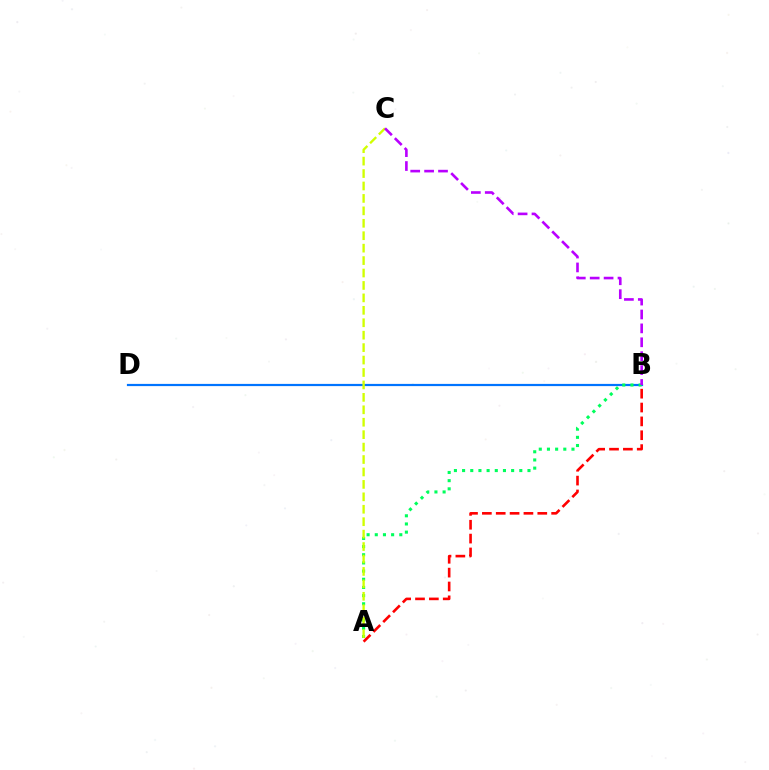{('B', 'D'): [{'color': '#0074ff', 'line_style': 'solid', 'thickness': 1.59}], ('A', 'B'): [{'color': '#00ff5c', 'line_style': 'dotted', 'thickness': 2.22}, {'color': '#ff0000', 'line_style': 'dashed', 'thickness': 1.88}], ('A', 'C'): [{'color': '#d1ff00', 'line_style': 'dashed', 'thickness': 1.69}], ('B', 'C'): [{'color': '#b900ff', 'line_style': 'dashed', 'thickness': 1.89}]}